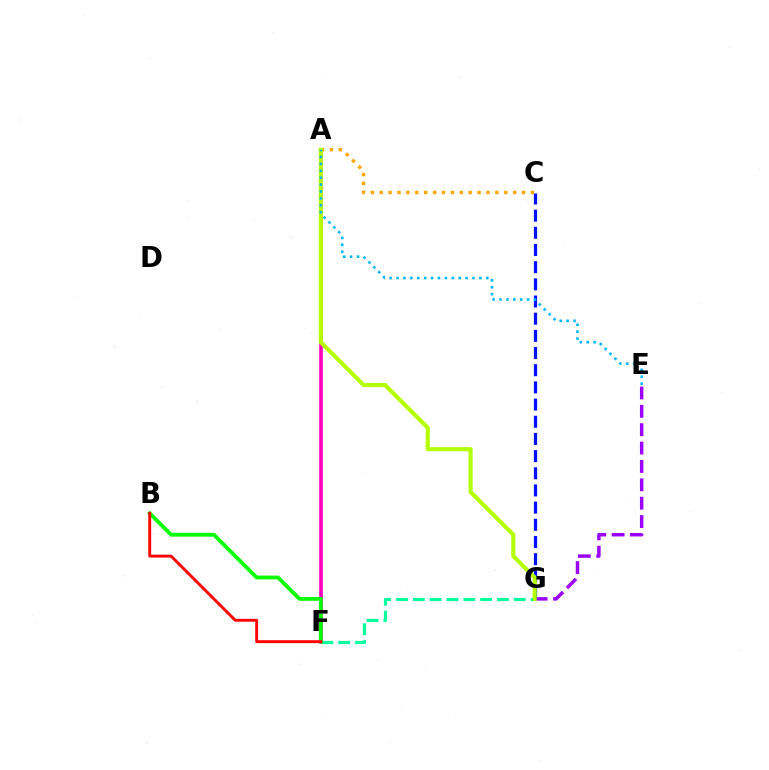{('E', 'G'): [{'color': '#9b00ff', 'line_style': 'dashed', 'thickness': 2.5}], ('A', 'F'): [{'color': '#ff00bd', 'line_style': 'solid', 'thickness': 2.63}], ('A', 'C'): [{'color': '#ffa500', 'line_style': 'dotted', 'thickness': 2.42}], ('F', 'G'): [{'color': '#00ff9d', 'line_style': 'dashed', 'thickness': 2.28}], ('B', 'F'): [{'color': '#08ff00', 'line_style': 'solid', 'thickness': 2.75}, {'color': '#ff0000', 'line_style': 'solid', 'thickness': 2.09}], ('C', 'G'): [{'color': '#0010ff', 'line_style': 'dashed', 'thickness': 2.33}], ('A', 'G'): [{'color': '#b3ff00', 'line_style': 'solid', 'thickness': 2.97}], ('A', 'E'): [{'color': '#00b5ff', 'line_style': 'dotted', 'thickness': 1.88}]}